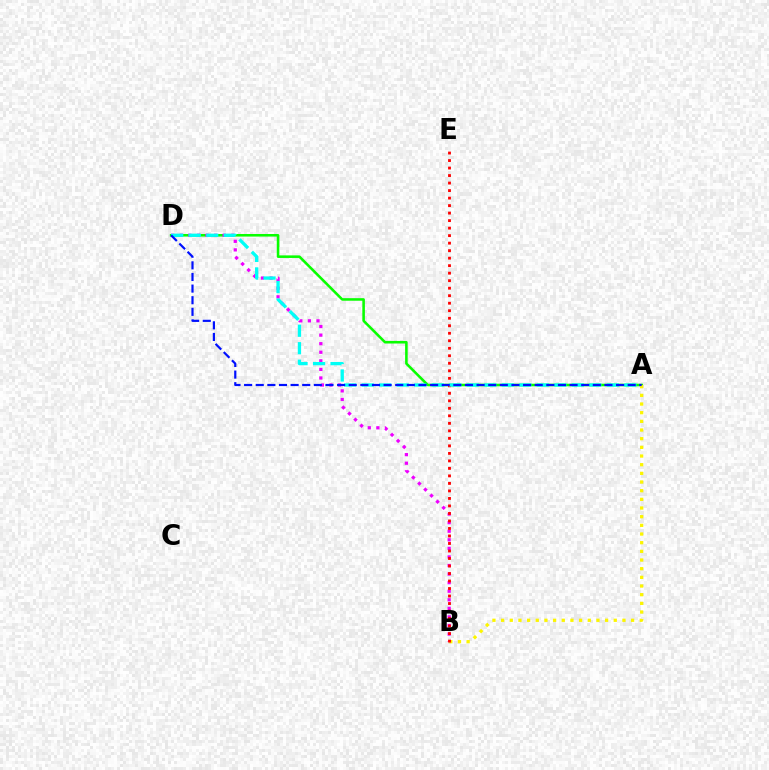{('A', 'D'): [{'color': '#08ff00', 'line_style': 'solid', 'thickness': 1.85}, {'color': '#00fff6', 'line_style': 'dashed', 'thickness': 2.38}, {'color': '#0010ff', 'line_style': 'dashed', 'thickness': 1.58}], ('B', 'D'): [{'color': '#ee00ff', 'line_style': 'dotted', 'thickness': 2.33}], ('A', 'B'): [{'color': '#fcf500', 'line_style': 'dotted', 'thickness': 2.35}], ('B', 'E'): [{'color': '#ff0000', 'line_style': 'dotted', 'thickness': 2.04}]}